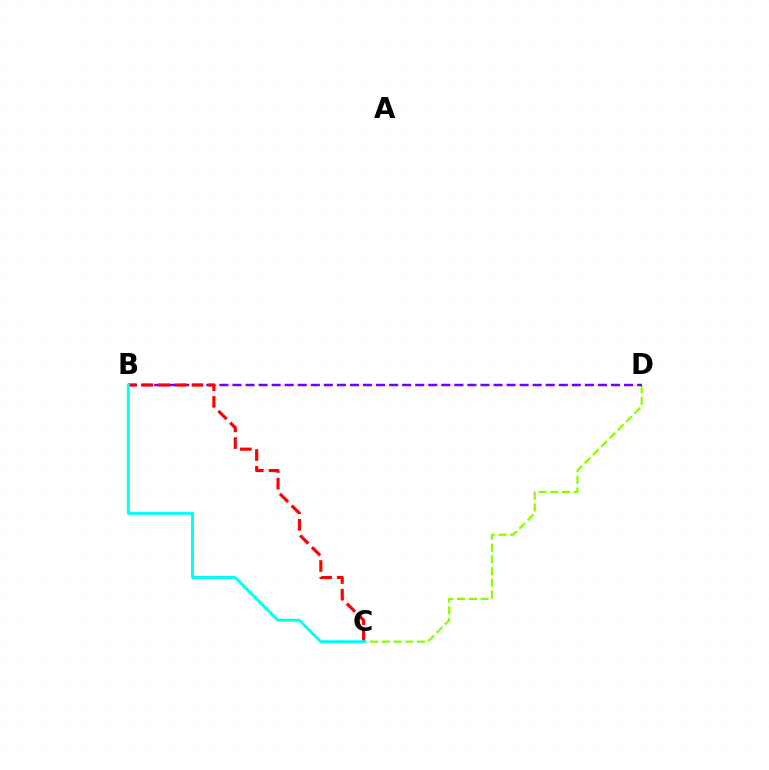{('C', 'D'): [{'color': '#84ff00', 'line_style': 'dashed', 'thickness': 1.59}], ('B', 'D'): [{'color': '#7200ff', 'line_style': 'dashed', 'thickness': 1.77}], ('B', 'C'): [{'color': '#ff0000', 'line_style': 'dashed', 'thickness': 2.27}, {'color': '#00fff6', 'line_style': 'solid', 'thickness': 2.11}]}